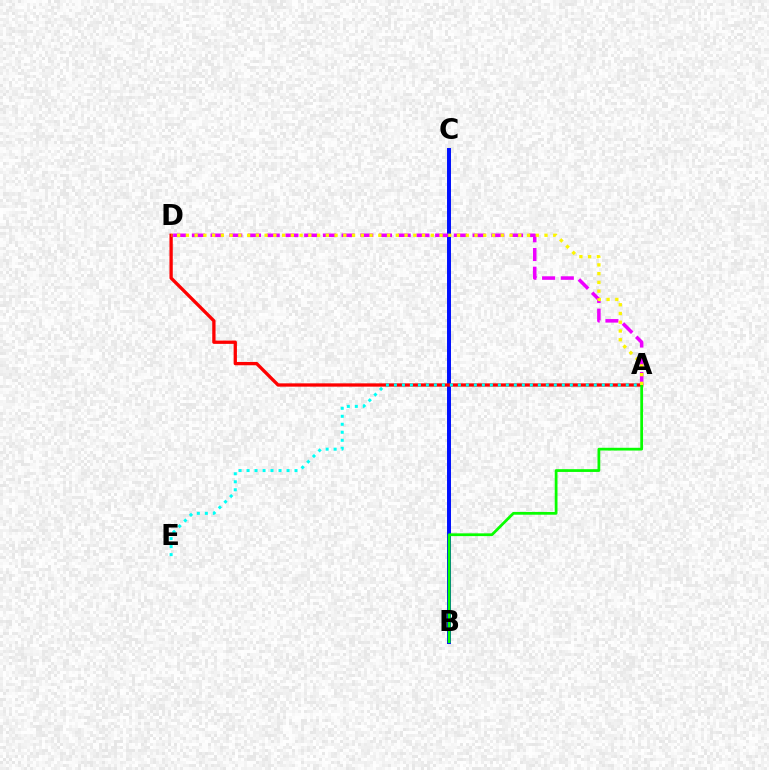{('B', 'C'): [{'color': '#0010ff', 'line_style': 'solid', 'thickness': 2.85}], ('A', 'D'): [{'color': '#ff0000', 'line_style': 'solid', 'thickness': 2.38}, {'color': '#ee00ff', 'line_style': 'dashed', 'thickness': 2.54}, {'color': '#fcf500', 'line_style': 'dotted', 'thickness': 2.38}], ('A', 'E'): [{'color': '#00fff6', 'line_style': 'dotted', 'thickness': 2.17}], ('A', 'B'): [{'color': '#08ff00', 'line_style': 'solid', 'thickness': 1.99}]}